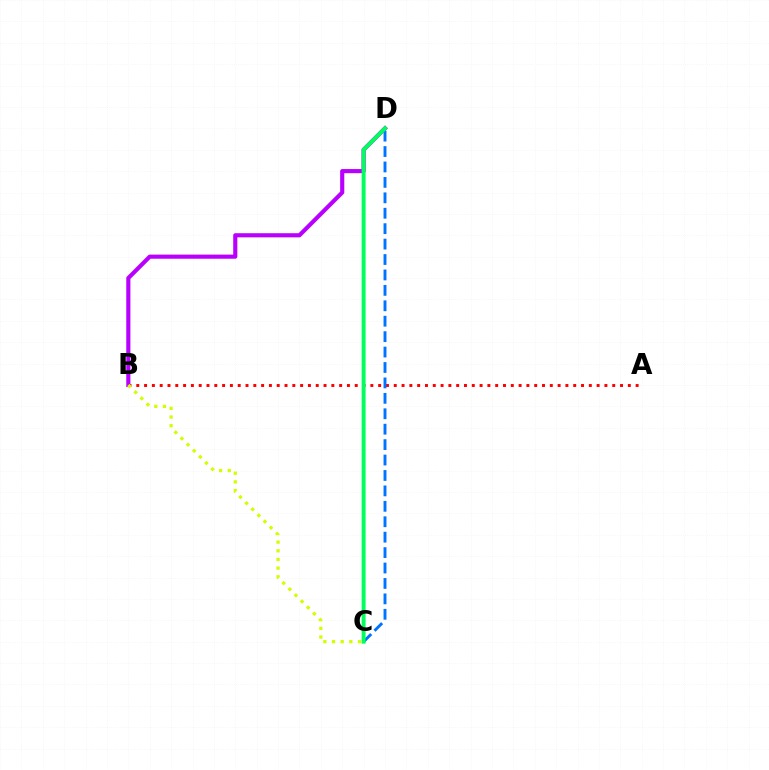{('A', 'B'): [{'color': '#ff0000', 'line_style': 'dotted', 'thickness': 2.12}], ('B', 'D'): [{'color': '#b900ff', 'line_style': 'solid', 'thickness': 2.97}], ('C', 'D'): [{'color': '#0074ff', 'line_style': 'dashed', 'thickness': 2.1}, {'color': '#00ff5c', 'line_style': 'solid', 'thickness': 2.83}], ('B', 'C'): [{'color': '#d1ff00', 'line_style': 'dotted', 'thickness': 2.35}]}